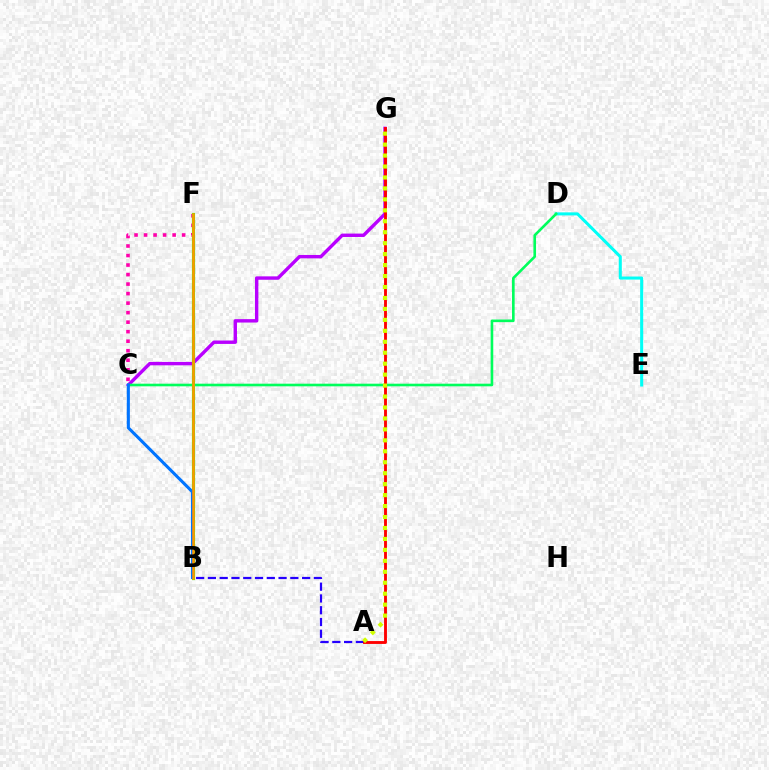{('D', 'E'): [{'color': '#00fff6', 'line_style': 'solid', 'thickness': 2.19}], ('C', 'G'): [{'color': '#b900ff', 'line_style': 'solid', 'thickness': 2.45}], ('A', 'B'): [{'color': '#2500ff', 'line_style': 'dashed', 'thickness': 1.6}], ('C', 'D'): [{'color': '#00ff5c', 'line_style': 'solid', 'thickness': 1.89}], ('C', 'F'): [{'color': '#ff00ac', 'line_style': 'dotted', 'thickness': 2.59}], ('A', 'G'): [{'color': '#ff0000', 'line_style': 'solid', 'thickness': 2.06}, {'color': '#d1ff00', 'line_style': 'dotted', 'thickness': 2.98}], ('B', 'F'): [{'color': '#3dff00', 'line_style': 'solid', 'thickness': 2.27}, {'color': '#ff9400', 'line_style': 'solid', 'thickness': 1.81}], ('B', 'C'): [{'color': '#0074ff', 'line_style': 'solid', 'thickness': 2.22}]}